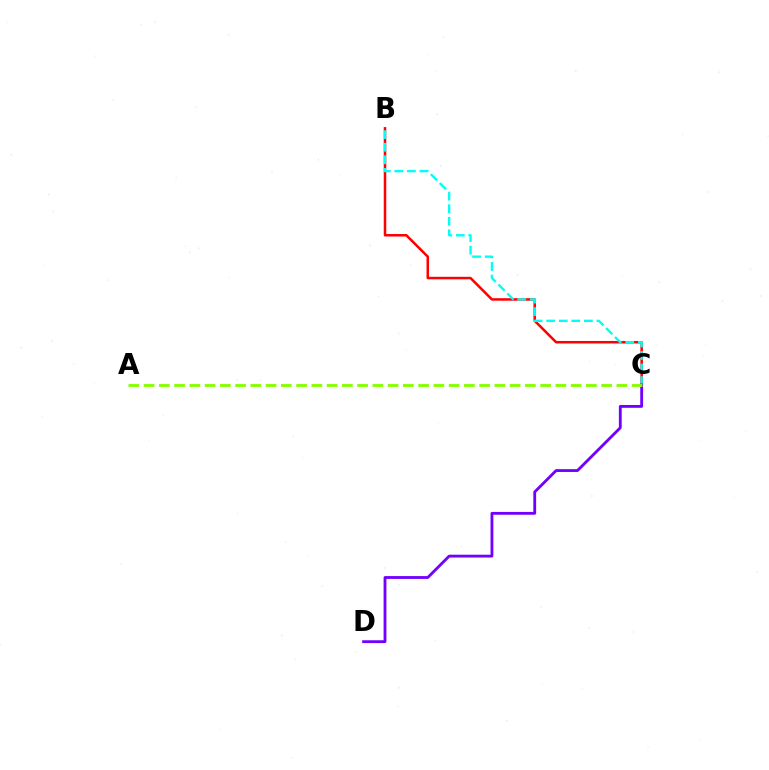{('B', 'C'): [{'color': '#ff0000', 'line_style': 'solid', 'thickness': 1.81}, {'color': '#00fff6', 'line_style': 'dashed', 'thickness': 1.71}], ('C', 'D'): [{'color': '#7200ff', 'line_style': 'solid', 'thickness': 2.04}], ('A', 'C'): [{'color': '#84ff00', 'line_style': 'dashed', 'thickness': 2.07}]}